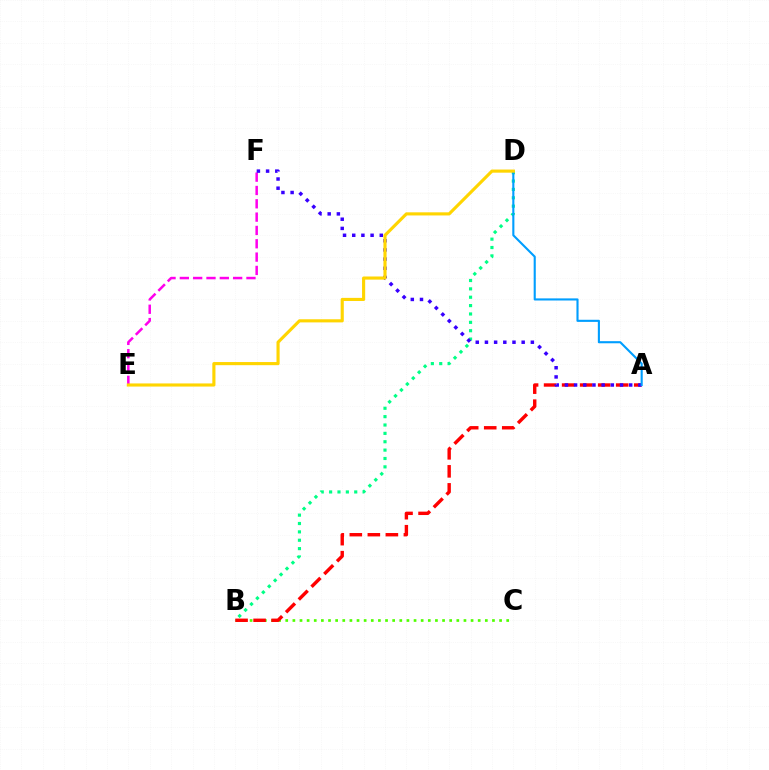{('E', 'F'): [{'color': '#ff00ed', 'line_style': 'dashed', 'thickness': 1.81}], ('B', 'D'): [{'color': '#00ff86', 'line_style': 'dotted', 'thickness': 2.27}], ('B', 'C'): [{'color': '#4fff00', 'line_style': 'dotted', 'thickness': 1.94}], ('A', 'B'): [{'color': '#ff0000', 'line_style': 'dashed', 'thickness': 2.45}], ('A', 'F'): [{'color': '#3700ff', 'line_style': 'dotted', 'thickness': 2.5}], ('A', 'D'): [{'color': '#009eff', 'line_style': 'solid', 'thickness': 1.52}], ('D', 'E'): [{'color': '#ffd500', 'line_style': 'solid', 'thickness': 2.25}]}